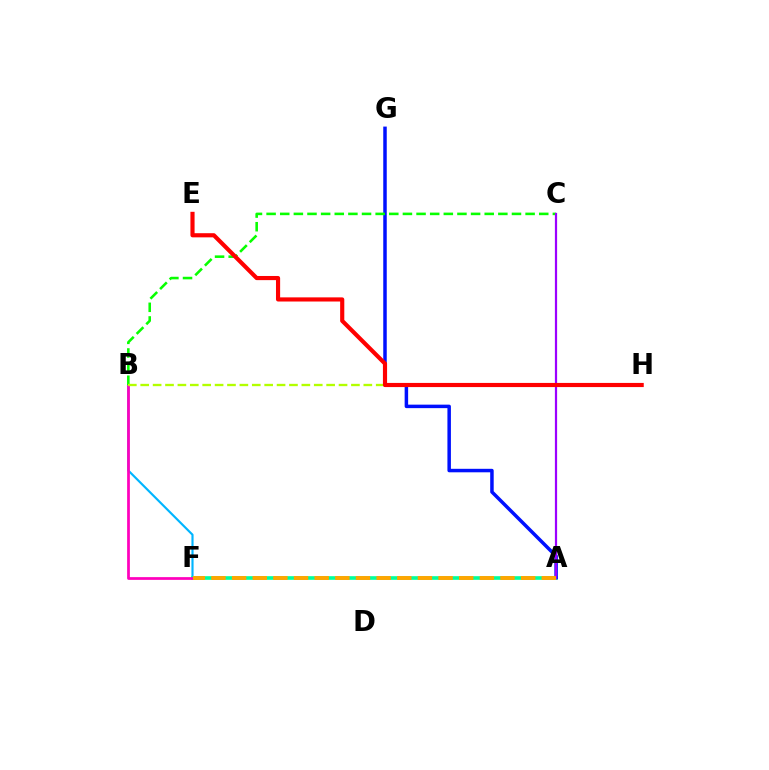{('B', 'F'): [{'color': '#00b5ff', 'line_style': 'solid', 'thickness': 1.55}, {'color': '#ff00bd', 'line_style': 'solid', 'thickness': 1.97}], ('A', 'F'): [{'color': '#00ff9d', 'line_style': 'solid', 'thickness': 2.62}, {'color': '#ffa500', 'line_style': 'dashed', 'thickness': 2.8}], ('A', 'G'): [{'color': '#0010ff', 'line_style': 'solid', 'thickness': 2.51}], ('B', 'C'): [{'color': '#08ff00', 'line_style': 'dashed', 'thickness': 1.85}], ('B', 'H'): [{'color': '#b3ff00', 'line_style': 'dashed', 'thickness': 1.68}], ('A', 'C'): [{'color': '#9b00ff', 'line_style': 'solid', 'thickness': 1.6}], ('E', 'H'): [{'color': '#ff0000', 'line_style': 'solid', 'thickness': 2.99}]}